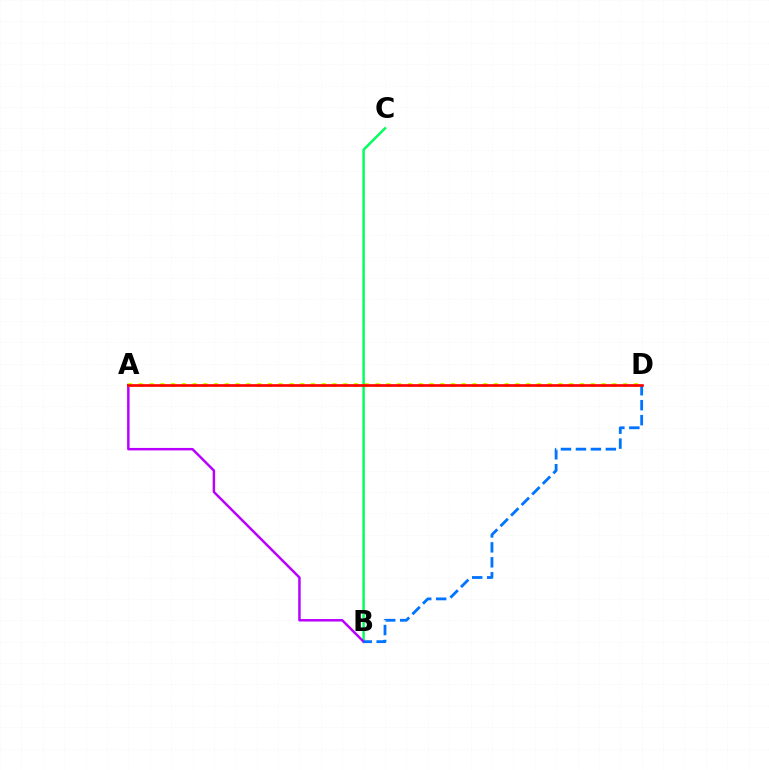{('B', 'C'): [{'color': '#00ff5c', 'line_style': 'solid', 'thickness': 1.77}], ('A', 'B'): [{'color': '#b900ff', 'line_style': 'solid', 'thickness': 1.78}], ('A', 'D'): [{'color': '#d1ff00', 'line_style': 'dotted', 'thickness': 2.92}, {'color': '#ff0000', 'line_style': 'solid', 'thickness': 1.93}], ('B', 'D'): [{'color': '#0074ff', 'line_style': 'dashed', 'thickness': 2.03}]}